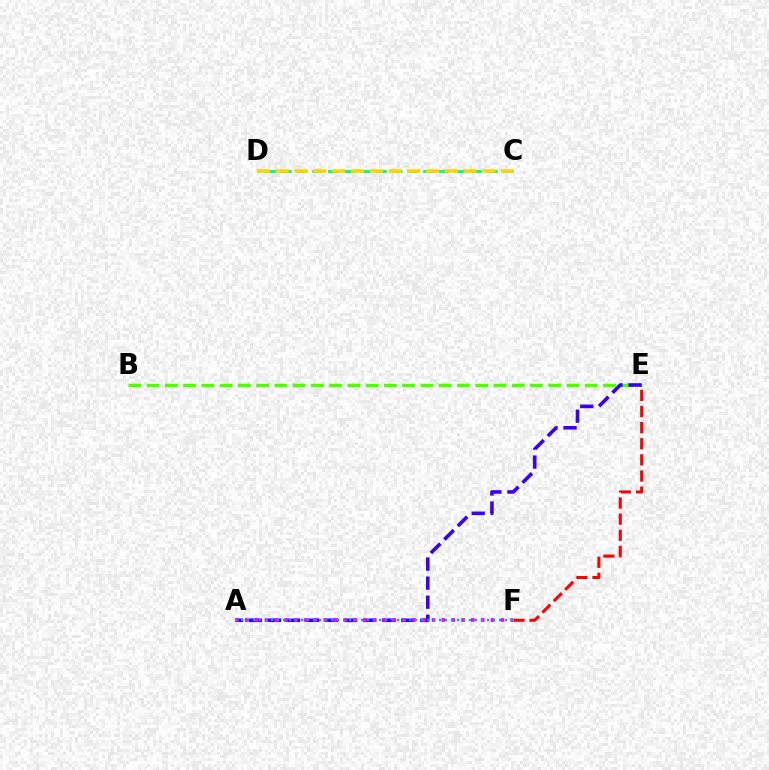{('B', 'E'): [{'color': '#4fff00', 'line_style': 'dashed', 'thickness': 2.48}], ('C', 'D'): [{'color': '#00ff86', 'line_style': 'dashed', 'thickness': 2.15}, {'color': '#ffd500', 'line_style': 'dashed', 'thickness': 2.55}], ('A', 'E'): [{'color': '#3700ff', 'line_style': 'dashed', 'thickness': 2.59}], ('A', 'F'): [{'color': '#ff00ed', 'line_style': 'dotted', 'thickness': 2.67}, {'color': '#009eff', 'line_style': 'dotted', 'thickness': 1.63}], ('E', 'F'): [{'color': '#ff0000', 'line_style': 'dashed', 'thickness': 2.19}]}